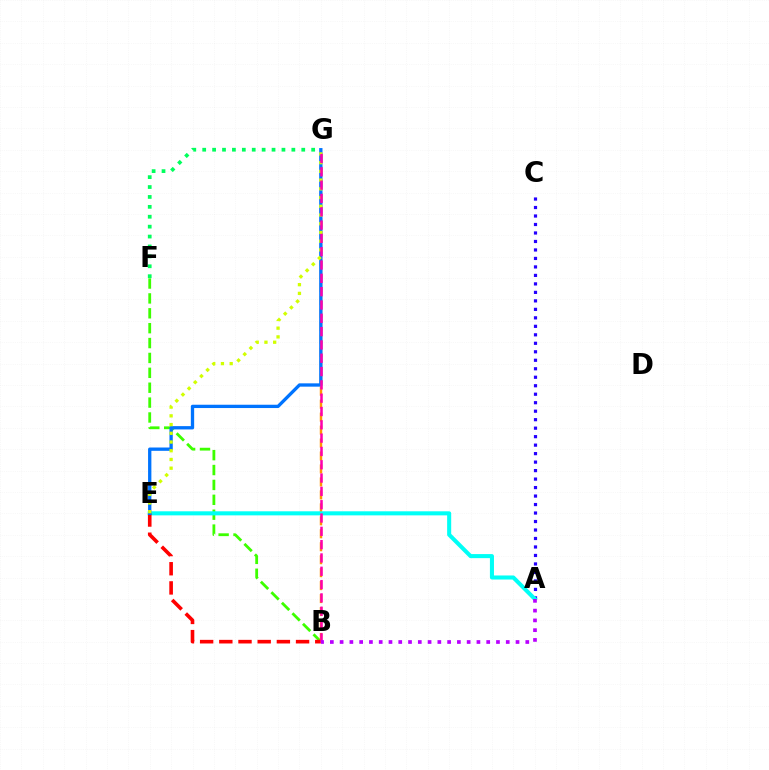{('B', 'F'): [{'color': '#3dff00', 'line_style': 'dashed', 'thickness': 2.02}], ('B', 'G'): [{'color': '#ff9400', 'line_style': 'dashed', 'thickness': 1.76}, {'color': '#ff00ac', 'line_style': 'dashed', 'thickness': 1.81}], ('A', 'C'): [{'color': '#2500ff', 'line_style': 'dotted', 'thickness': 2.31}], ('A', 'E'): [{'color': '#00fff6', 'line_style': 'solid', 'thickness': 2.92}], ('B', 'E'): [{'color': '#ff0000', 'line_style': 'dashed', 'thickness': 2.61}], ('E', 'G'): [{'color': '#0074ff', 'line_style': 'solid', 'thickness': 2.38}, {'color': '#d1ff00', 'line_style': 'dotted', 'thickness': 2.37}], ('F', 'G'): [{'color': '#00ff5c', 'line_style': 'dotted', 'thickness': 2.69}], ('A', 'B'): [{'color': '#b900ff', 'line_style': 'dotted', 'thickness': 2.66}]}